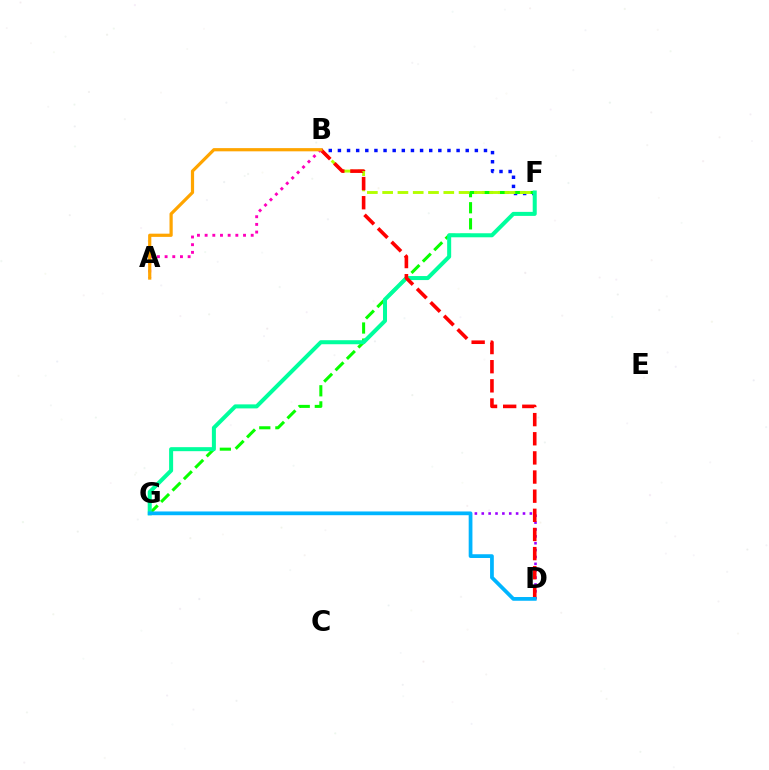{('B', 'F'): [{'color': '#0010ff', 'line_style': 'dotted', 'thickness': 2.48}, {'color': '#b3ff00', 'line_style': 'dashed', 'thickness': 2.08}], ('F', 'G'): [{'color': '#08ff00', 'line_style': 'dashed', 'thickness': 2.19}, {'color': '#00ff9d', 'line_style': 'solid', 'thickness': 2.89}], ('D', 'G'): [{'color': '#9b00ff', 'line_style': 'dotted', 'thickness': 1.87}, {'color': '#00b5ff', 'line_style': 'solid', 'thickness': 2.7}], ('B', 'D'): [{'color': '#ff0000', 'line_style': 'dashed', 'thickness': 2.6}], ('A', 'B'): [{'color': '#ff00bd', 'line_style': 'dotted', 'thickness': 2.09}, {'color': '#ffa500', 'line_style': 'solid', 'thickness': 2.31}]}